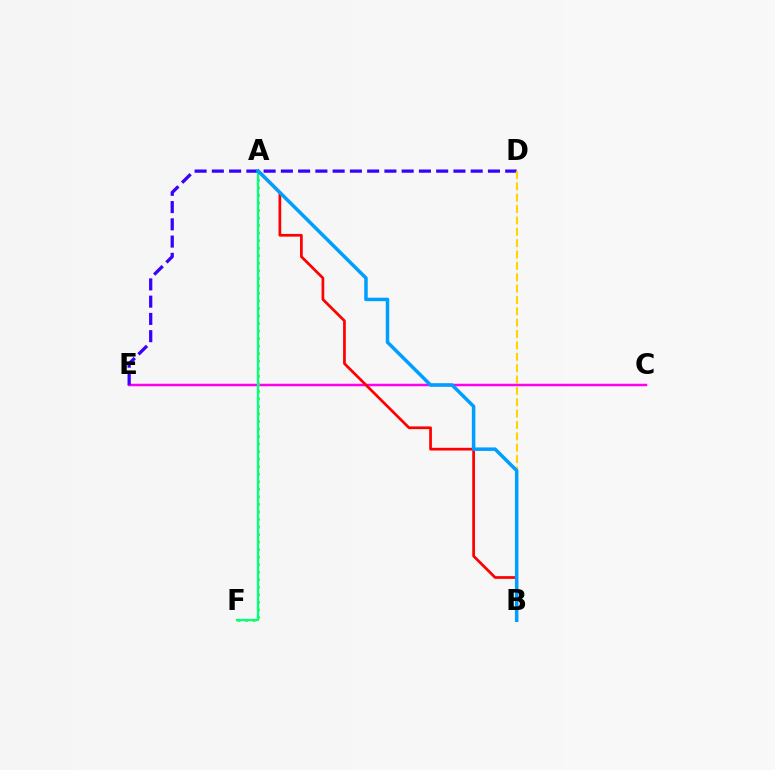{('C', 'E'): [{'color': '#ff00ed', 'line_style': 'solid', 'thickness': 1.79}], ('D', 'E'): [{'color': '#3700ff', 'line_style': 'dashed', 'thickness': 2.34}], ('B', 'D'): [{'color': '#ffd500', 'line_style': 'dashed', 'thickness': 1.54}], ('A', 'B'): [{'color': '#ff0000', 'line_style': 'solid', 'thickness': 1.96}, {'color': '#009eff', 'line_style': 'solid', 'thickness': 2.53}], ('A', 'F'): [{'color': '#4fff00', 'line_style': 'dotted', 'thickness': 2.05}, {'color': '#00ff86', 'line_style': 'solid', 'thickness': 1.65}]}